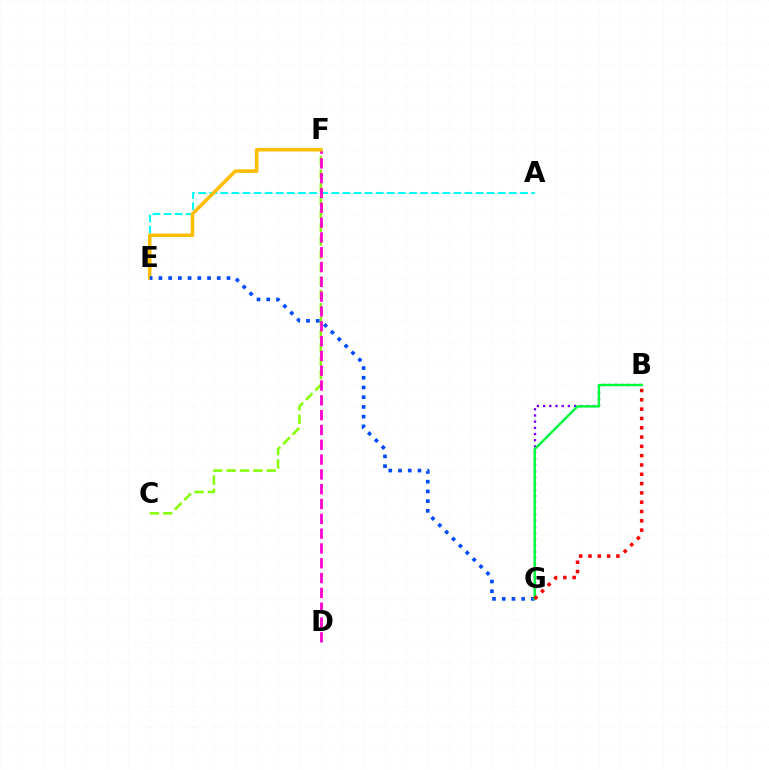{('A', 'E'): [{'color': '#00fff6', 'line_style': 'dashed', 'thickness': 1.51}], ('C', 'F'): [{'color': '#84ff00', 'line_style': 'dashed', 'thickness': 1.82}], ('D', 'F'): [{'color': '#ff00cf', 'line_style': 'dashed', 'thickness': 2.01}], ('E', 'F'): [{'color': '#ffbd00', 'line_style': 'solid', 'thickness': 2.56}], ('E', 'G'): [{'color': '#004bff', 'line_style': 'dotted', 'thickness': 2.64}], ('B', 'G'): [{'color': '#7200ff', 'line_style': 'dotted', 'thickness': 1.68}, {'color': '#00ff39', 'line_style': 'solid', 'thickness': 1.74}, {'color': '#ff0000', 'line_style': 'dotted', 'thickness': 2.53}]}